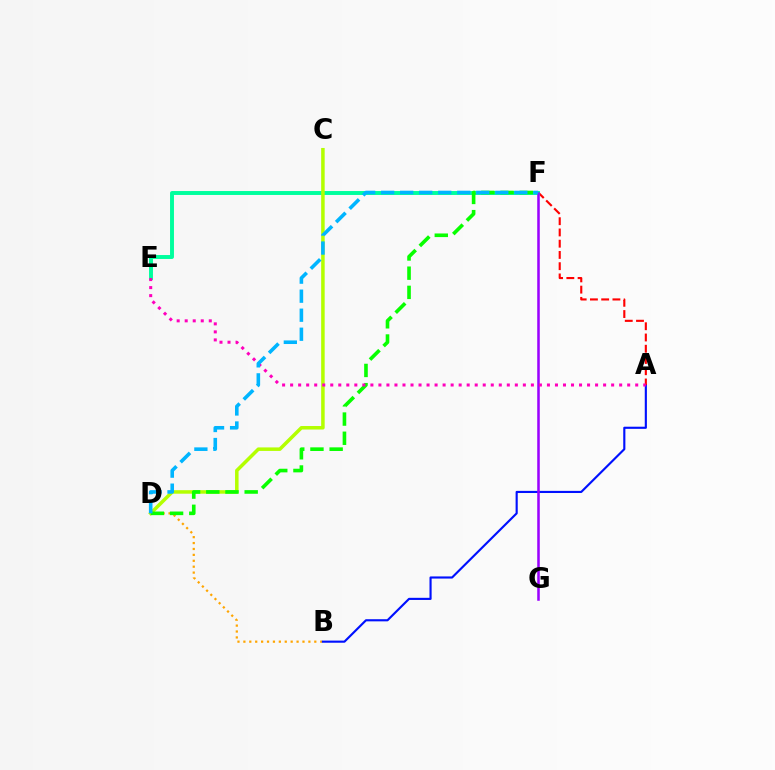{('B', 'D'): [{'color': '#ffa500', 'line_style': 'dotted', 'thickness': 1.61}], ('A', 'B'): [{'color': '#0010ff', 'line_style': 'solid', 'thickness': 1.54}], ('A', 'F'): [{'color': '#ff0000', 'line_style': 'dashed', 'thickness': 1.53}], ('E', 'F'): [{'color': '#00ff9d', 'line_style': 'solid', 'thickness': 2.83}], ('C', 'D'): [{'color': '#b3ff00', 'line_style': 'solid', 'thickness': 2.53}], ('F', 'G'): [{'color': '#9b00ff', 'line_style': 'solid', 'thickness': 1.83}], ('D', 'F'): [{'color': '#08ff00', 'line_style': 'dashed', 'thickness': 2.61}, {'color': '#00b5ff', 'line_style': 'dashed', 'thickness': 2.59}], ('A', 'E'): [{'color': '#ff00bd', 'line_style': 'dotted', 'thickness': 2.18}]}